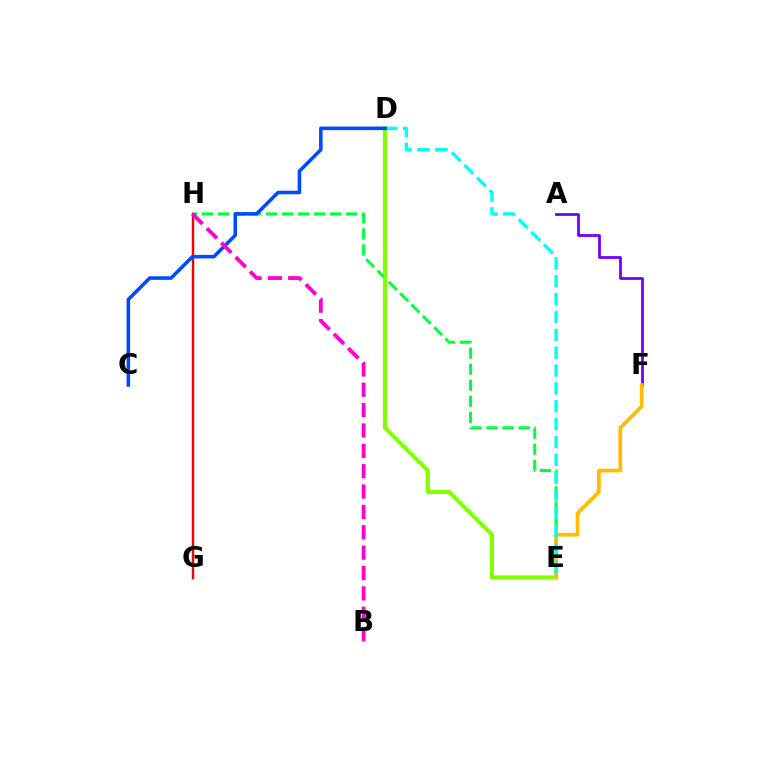{('E', 'H'): [{'color': '#00ff39', 'line_style': 'dashed', 'thickness': 2.18}], ('A', 'F'): [{'color': '#7200ff', 'line_style': 'solid', 'thickness': 2.01}], ('D', 'E'): [{'color': '#84ff00', 'line_style': 'solid', 'thickness': 3.0}, {'color': '#00fff6', 'line_style': 'dashed', 'thickness': 2.43}], ('E', 'F'): [{'color': '#ffbd00', 'line_style': 'solid', 'thickness': 2.66}], ('G', 'H'): [{'color': '#ff0000', 'line_style': 'solid', 'thickness': 1.75}], ('C', 'D'): [{'color': '#004bff', 'line_style': 'solid', 'thickness': 2.56}], ('B', 'H'): [{'color': '#ff00cf', 'line_style': 'dashed', 'thickness': 2.77}]}